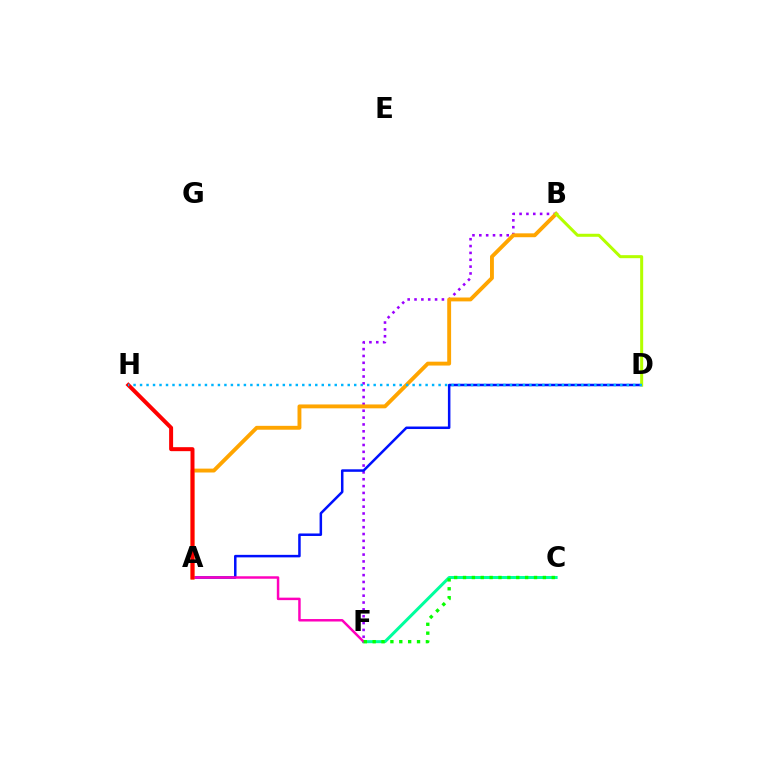{('C', 'F'): [{'color': '#00ff9d', 'line_style': 'solid', 'thickness': 2.17}, {'color': '#08ff00', 'line_style': 'dotted', 'thickness': 2.41}], ('B', 'F'): [{'color': '#9b00ff', 'line_style': 'dotted', 'thickness': 1.86}], ('A', 'D'): [{'color': '#0010ff', 'line_style': 'solid', 'thickness': 1.81}], ('A', 'F'): [{'color': '#ff00bd', 'line_style': 'solid', 'thickness': 1.78}], ('A', 'B'): [{'color': '#ffa500', 'line_style': 'solid', 'thickness': 2.79}], ('A', 'H'): [{'color': '#ff0000', 'line_style': 'solid', 'thickness': 2.87}], ('B', 'D'): [{'color': '#b3ff00', 'line_style': 'solid', 'thickness': 2.18}], ('D', 'H'): [{'color': '#00b5ff', 'line_style': 'dotted', 'thickness': 1.76}]}